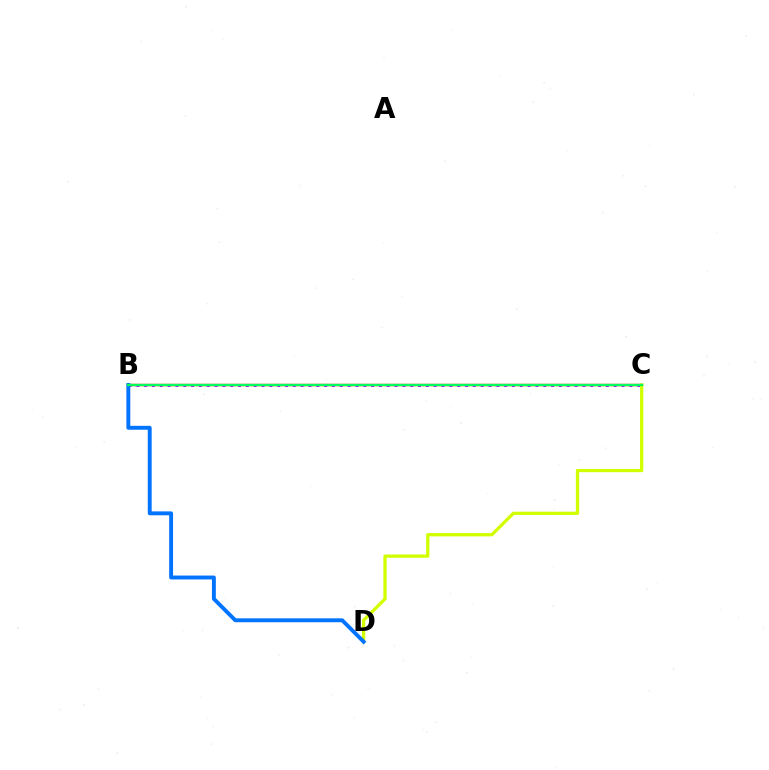{('B', 'C'): [{'color': '#ff0000', 'line_style': 'solid', 'thickness': 1.7}, {'color': '#b900ff', 'line_style': 'dotted', 'thickness': 2.13}, {'color': '#00ff5c', 'line_style': 'solid', 'thickness': 1.69}], ('C', 'D'): [{'color': '#d1ff00', 'line_style': 'solid', 'thickness': 2.35}], ('B', 'D'): [{'color': '#0074ff', 'line_style': 'solid', 'thickness': 2.8}]}